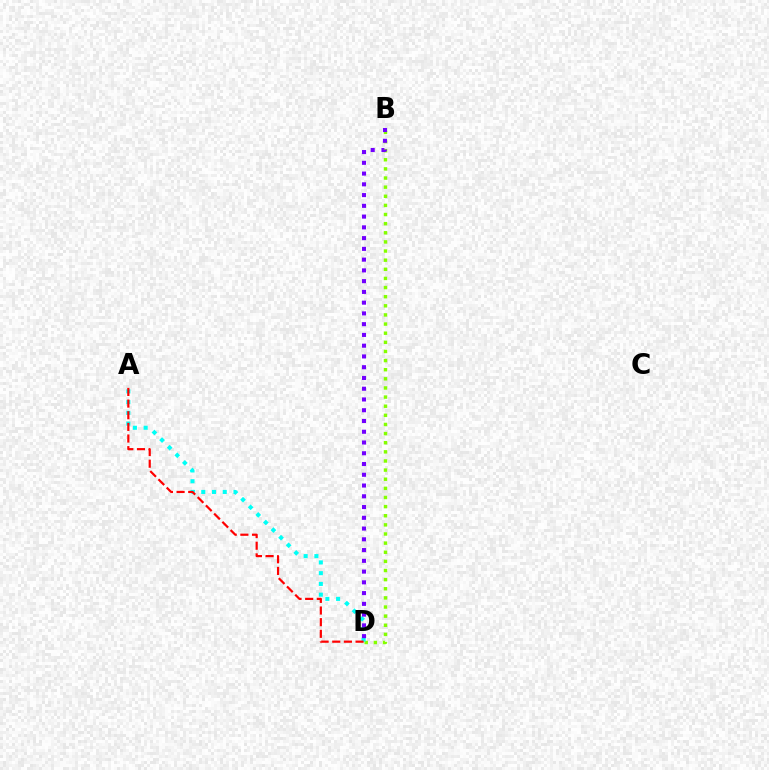{('B', 'D'): [{'color': '#84ff00', 'line_style': 'dotted', 'thickness': 2.48}, {'color': '#7200ff', 'line_style': 'dotted', 'thickness': 2.92}], ('A', 'D'): [{'color': '#00fff6', 'line_style': 'dotted', 'thickness': 2.92}, {'color': '#ff0000', 'line_style': 'dashed', 'thickness': 1.58}]}